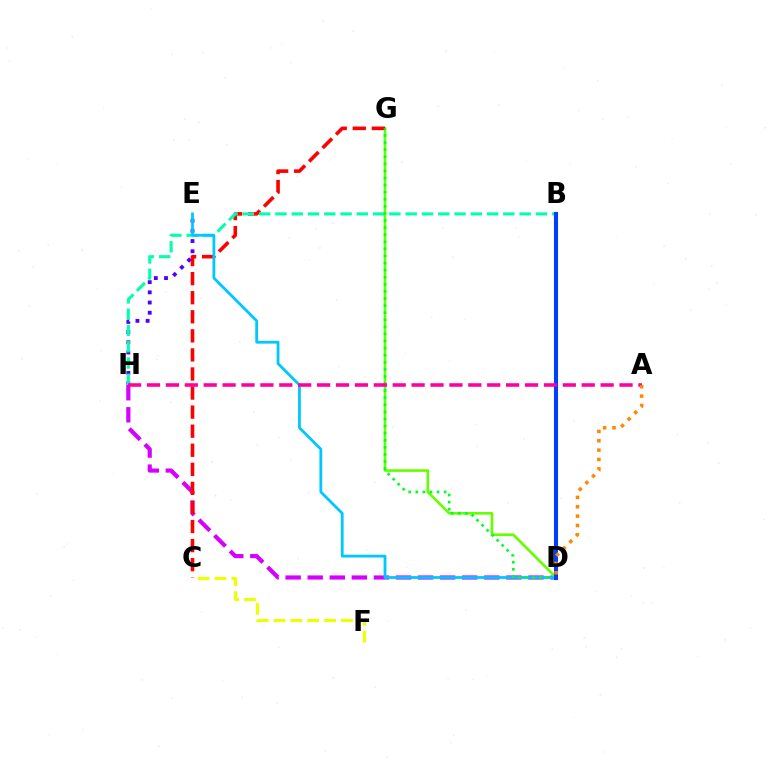{('D', 'H'): [{'color': '#d600ff', 'line_style': 'dashed', 'thickness': 3.0}], ('E', 'H'): [{'color': '#4f00ff', 'line_style': 'dotted', 'thickness': 2.77}], ('D', 'G'): [{'color': '#66ff00', 'line_style': 'solid', 'thickness': 1.9}, {'color': '#00ff27', 'line_style': 'dotted', 'thickness': 1.93}], ('C', 'G'): [{'color': '#ff0000', 'line_style': 'dashed', 'thickness': 2.59}], ('C', 'F'): [{'color': '#eeff00', 'line_style': 'dashed', 'thickness': 2.29}], ('B', 'H'): [{'color': '#00ffaf', 'line_style': 'dashed', 'thickness': 2.21}], ('D', 'E'): [{'color': '#00c7ff', 'line_style': 'solid', 'thickness': 2.01}], ('B', 'D'): [{'color': '#003fff', 'line_style': 'solid', 'thickness': 2.93}], ('A', 'H'): [{'color': '#ff00a0', 'line_style': 'dashed', 'thickness': 2.57}], ('A', 'D'): [{'color': '#ff8800', 'line_style': 'dotted', 'thickness': 2.54}]}